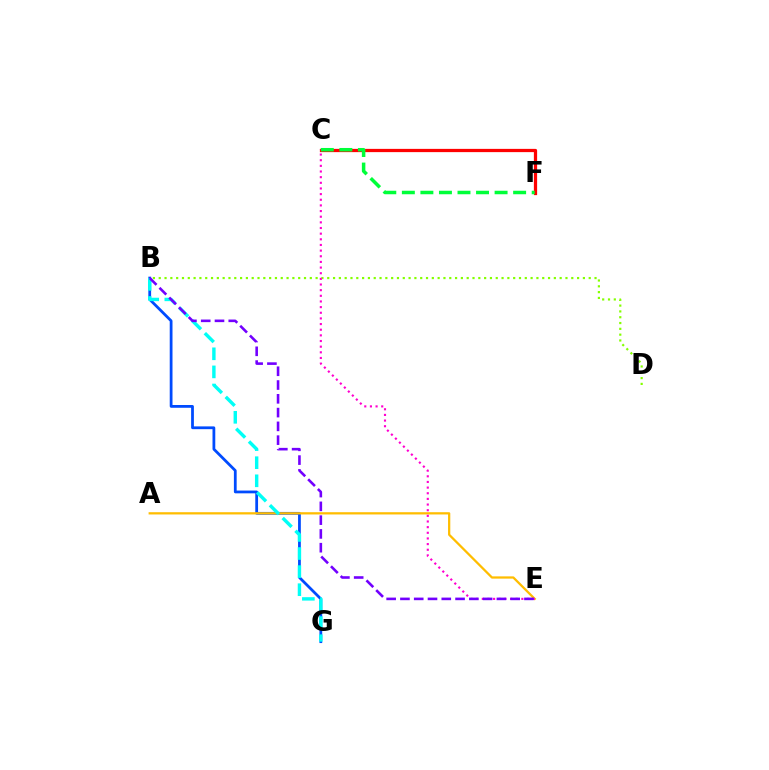{('C', 'F'): [{'color': '#ff0000', 'line_style': 'solid', 'thickness': 2.34}, {'color': '#00ff39', 'line_style': 'dashed', 'thickness': 2.52}], ('B', 'G'): [{'color': '#004bff', 'line_style': 'solid', 'thickness': 2.0}, {'color': '#00fff6', 'line_style': 'dashed', 'thickness': 2.46}], ('B', 'D'): [{'color': '#84ff00', 'line_style': 'dotted', 'thickness': 1.58}], ('A', 'E'): [{'color': '#ffbd00', 'line_style': 'solid', 'thickness': 1.62}], ('C', 'E'): [{'color': '#ff00cf', 'line_style': 'dotted', 'thickness': 1.54}], ('B', 'E'): [{'color': '#7200ff', 'line_style': 'dashed', 'thickness': 1.87}]}